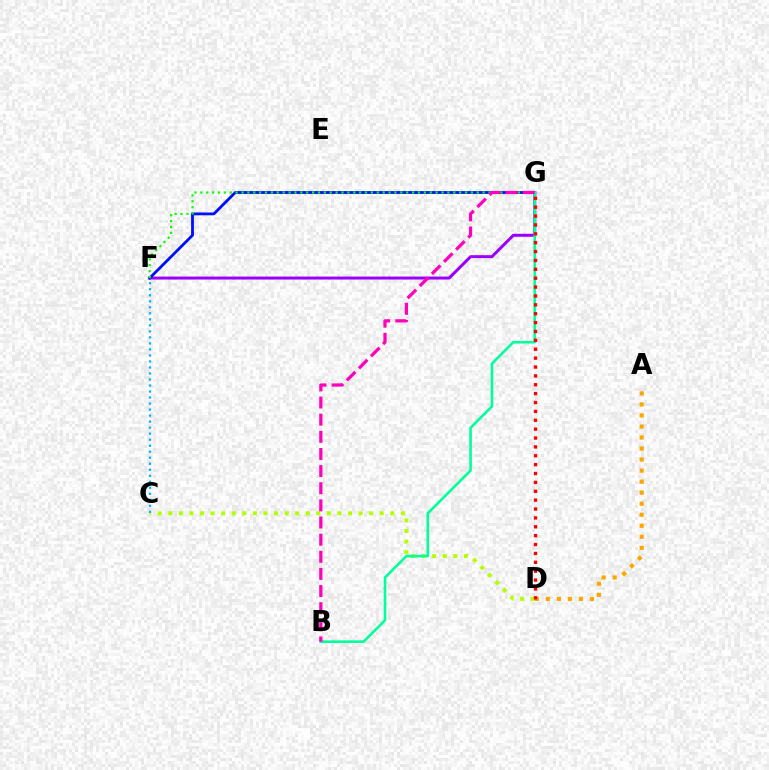{('C', 'D'): [{'color': '#b3ff00', 'line_style': 'dotted', 'thickness': 2.87}], ('F', 'G'): [{'color': '#9b00ff', 'line_style': 'solid', 'thickness': 2.15}, {'color': '#0010ff', 'line_style': 'solid', 'thickness': 2.03}, {'color': '#08ff00', 'line_style': 'dotted', 'thickness': 1.6}], ('A', 'D'): [{'color': '#ffa500', 'line_style': 'dotted', 'thickness': 3.0}], ('B', 'G'): [{'color': '#00ff9d', 'line_style': 'solid', 'thickness': 1.88}, {'color': '#ff00bd', 'line_style': 'dashed', 'thickness': 2.33}], ('D', 'G'): [{'color': '#ff0000', 'line_style': 'dotted', 'thickness': 2.41}], ('C', 'F'): [{'color': '#00b5ff', 'line_style': 'dotted', 'thickness': 1.63}]}